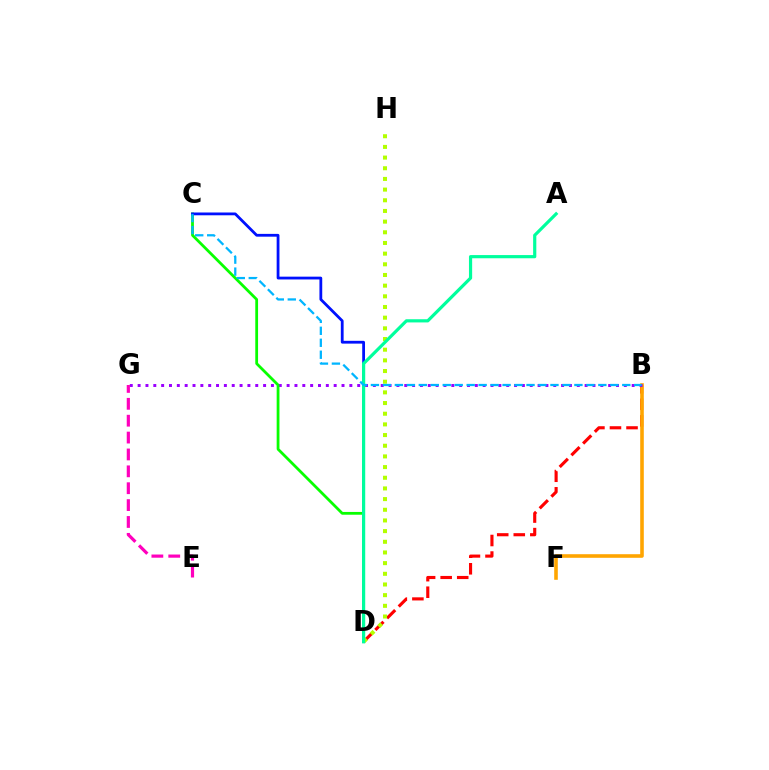{('B', 'D'): [{'color': '#ff0000', 'line_style': 'dashed', 'thickness': 2.25}], ('B', 'F'): [{'color': '#ffa500', 'line_style': 'solid', 'thickness': 2.59}], ('B', 'G'): [{'color': '#9b00ff', 'line_style': 'dotted', 'thickness': 2.13}], ('E', 'G'): [{'color': '#ff00bd', 'line_style': 'dashed', 'thickness': 2.29}], ('C', 'D'): [{'color': '#08ff00', 'line_style': 'solid', 'thickness': 2.0}, {'color': '#0010ff', 'line_style': 'solid', 'thickness': 2.01}], ('D', 'H'): [{'color': '#b3ff00', 'line_style': 'dotted', 'thickness': 2.9}], ('A', 'D'): [{'color': '#00ff9d', 'line_style': 'solid', 'thickness': 2.29}], ('B', 'C'): [{'color': '#00b5ff', 'line_style': 'dashed', 'thickness': 1.63}]}